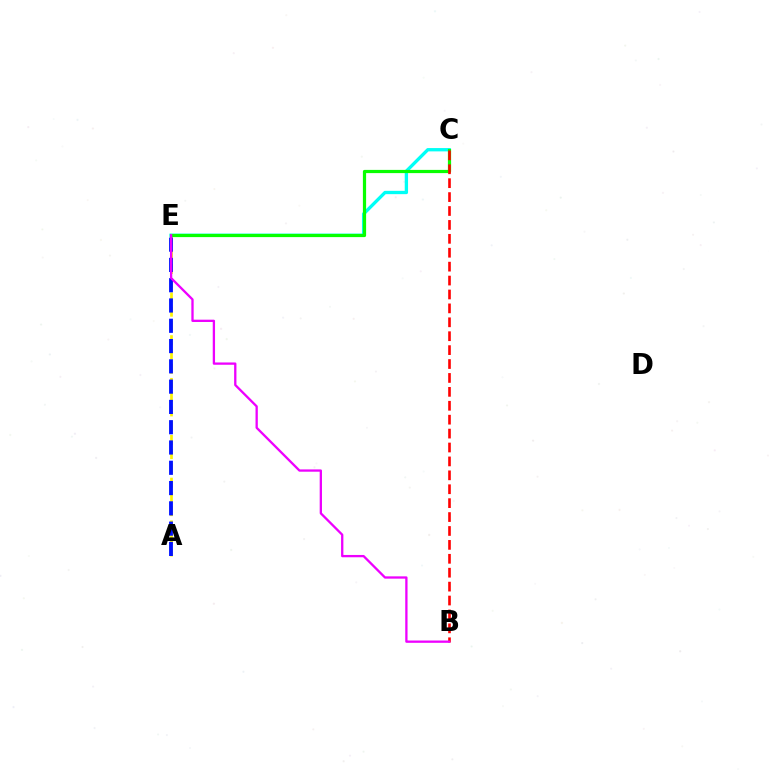{('C', 'E'): [{'color': '#00fff6', 'line_style': 'solid', 'thickness': 2.39}, {'color': '#08ff00', 'line_style': 'solid', 'thickness': 2.31}], ('A', 'E'): [{'color': '#fcf500', 'line_style': 'dashed', 'thickness': 1.94}, {'color': '#0010ff', 'line_style': 'dashed', 'thickness': 2.76}], ('B', 'C'): [{'color': '#ff0000', 'line_style': 'dashed', 'thickness': 1.89}], ('B', 'E'): [{'color': '#ee00ff', 'line_style': 'solid', 'thickness': 1.66}]}